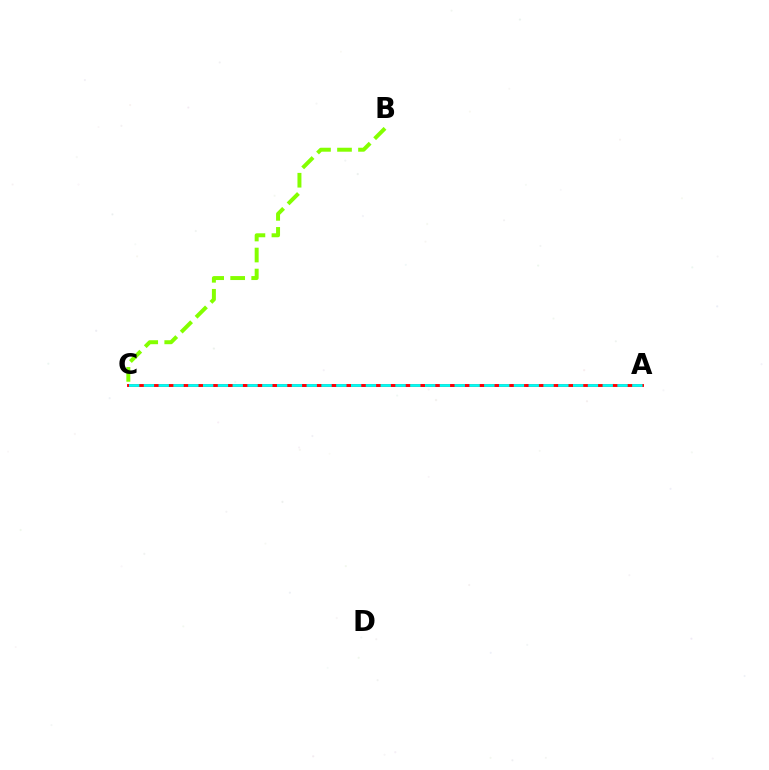{('A', 'C'): [{'color': '#7200ff', 'line_style': 'dashed', 'thickness': 2.08}, {'color': '#ff0000', 'line_style': 'solid', 'thickness': 2.08}, {'color': '#00fff6', 'line_style': 'dashed', 'thickness': 2.01}], ('B', 'C'): [{'color': '#84ff00', 'line_style': 'dashed', 'thickness': 2.85}]}